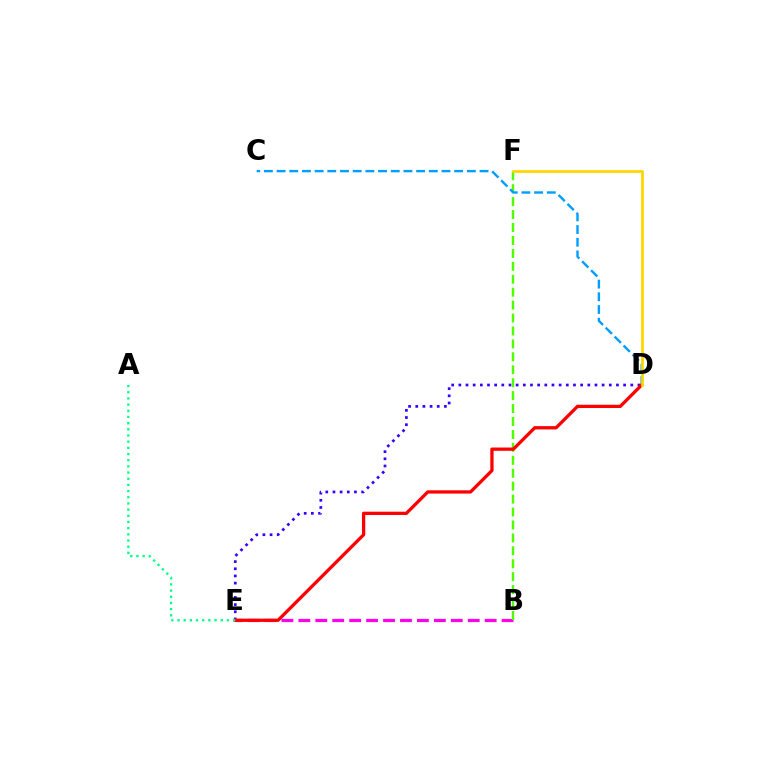{('D', 'E'): [{'color': '#3700ff', 'line_style': 'dotted', 'thickness': 1.95}, {'color': '#ff0000', 'line_style': 'solid', 'thickness': 2.36}], ('B', 'E'): [{'color': '#ff00ed', 'line_style': 'dashed', 'thickness': 2.3}], ('B', 'F'): [{'color': '#4fff00', 'line_style': 'dashed', 'thickness': 1.76}], ('C', 'D'): [{'color': '#009eff', 'line_style': 'dashed', 'thickness': 1.72}], ('A', 'E'): [{'color': '#00ff86', 'line_style': 'dotted', 'thickness': 1.68}], ('D', 'F'): [{'color': '#ffd500', 'line_style': 'solid', 'thickness': 1.98}]}